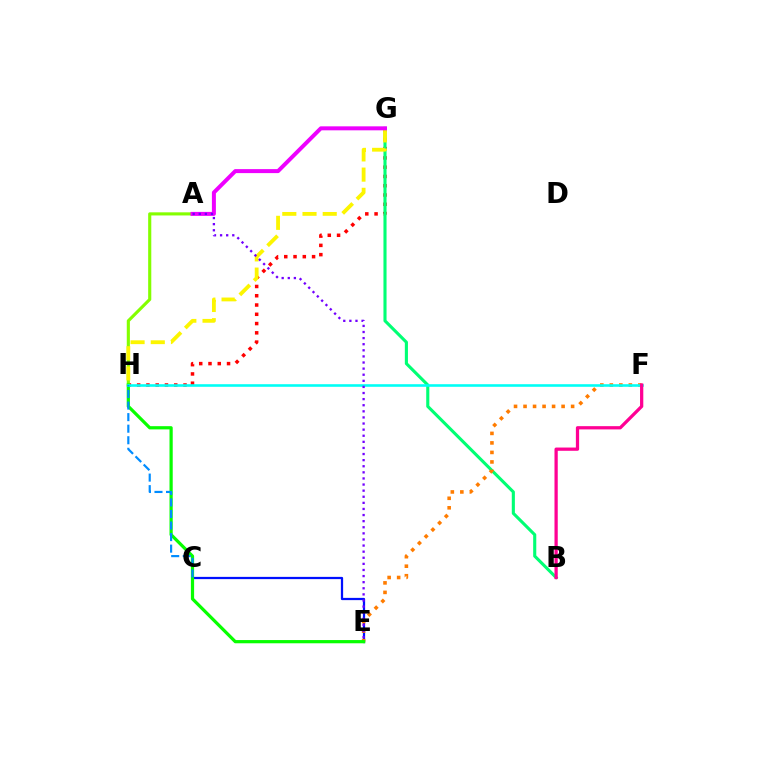{('G', 'H'): [{'color': '#ff0000', 'line_style': 'dotted', 'thickness': 2.52}, {'color': '#fcf500', 'line_style': 'dashed', 'thickness': 2.75}], ('A', 'H'): [{'color': '#84ff00', 'line_style': 'solid', 'thickness': 2.25}], ('C', 'E'): [{'color': '#0010ff', 'line_style': 'solid', 'thickness': 1.61}], ('B', 'G'): [{'color': '#00ff74', 'line_style': 'solid', 'thickness': 2.23}], ('E', 'F'): [{'color': '#ff7c00', 'line_style': 'dotted', 'thickness': 2.59}], ('E', 'H'): [{'color': '#08ff00', 'line_style': 'solid', 'thickness': 2.32}], ('F', 'H'): [{'color': '#00fff6', 'line_style': 'solid', 'thickness': 1.87}], ('C', 'H'): [{'color': '#008cff', 'line_style': 'dashed', 'thickness': 1.57}], ('B', 'F'): [{'color': '#ff0094', 'line_style': 'solid', 'thickness': 2.34}], ('A', 'G'): [{'color': '#ee00ff', 'line_style': 'solid', 'thickness': 2.87}], ('A', 'E'): [{'color': '#7200ff', 'line_style': 'dotted', 'thickness': 1.66}]}